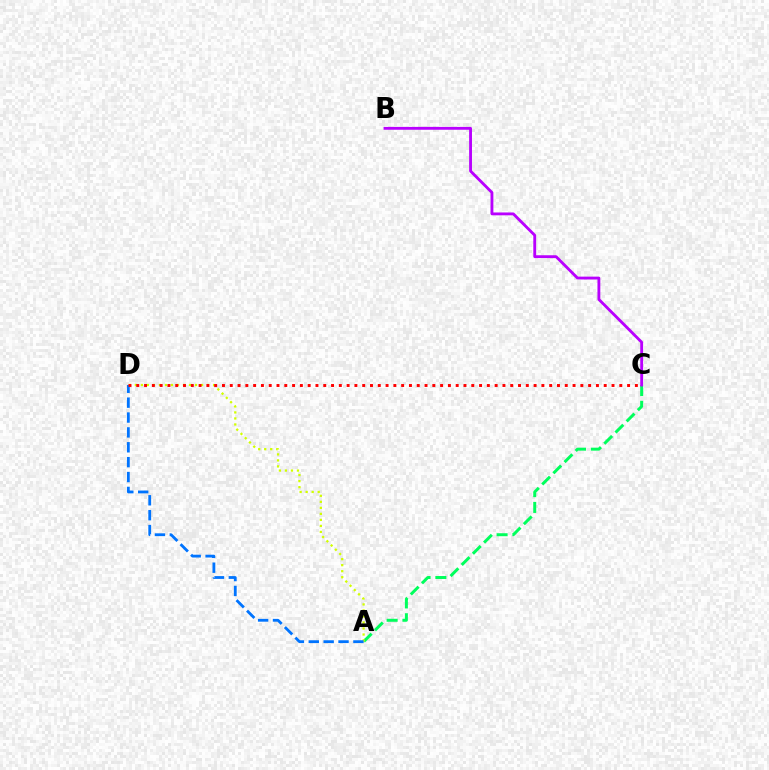{('A', 'C'): [{'color': '#00ff5c', 'line_style': 'dashed', 'thickness': 2.15}], ('A', 'D'): [{'color': '#d1ff00', 'line_style': 'dotted', 'thickness': 1.63}, {'color': '#0074ff', 'line_style': 'dashed', 'thickness': 2.02}], ('B', 'C'): [{'color': '#b900ff', 'line_style': 'solid', 'thickness': 2.05}], ('C', 'D'): [{'color': '#ff0000', 'line_style': 'dotted', 'thickness': 2.12}]}